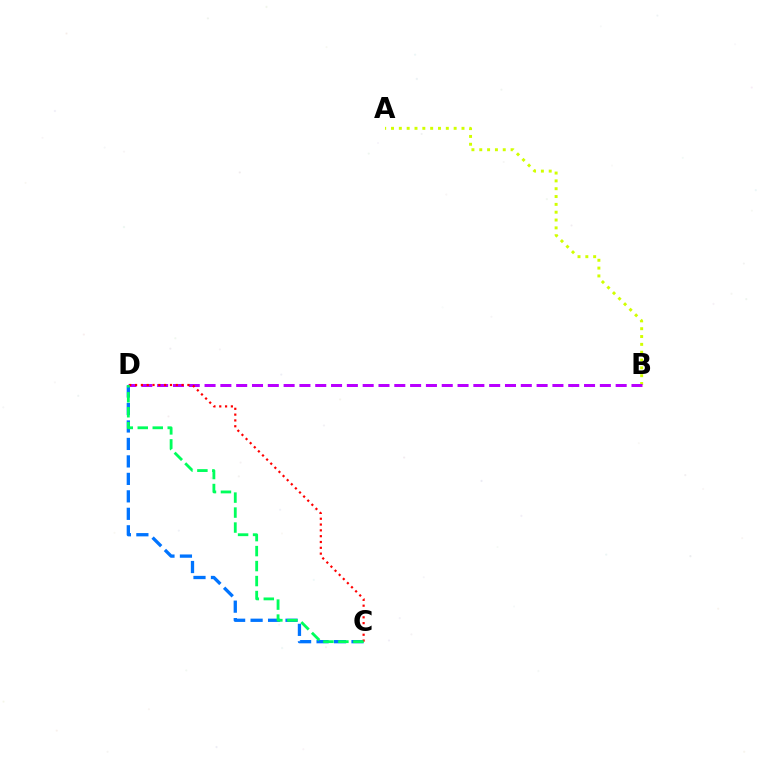{('C', 'D'): [{'color': '#0074ff', 'line_style': 'dashed', 'thickness': 2.37}, {'color': '#ff0000', 'line_style': 'dotted', 'thickness': 1.58}, {'color': '#00ff5c', 'line_style': 'dashed', 'thickness': 2.03}], ('A', 'B'): [{'color': '#d1ff00', 'line_style': 'dotted', 'thickness': 2.13}], ('B', 'D'): [{'color': '#b900ff', 'line_style': 'dashed', 'thickness': 2.15}]}